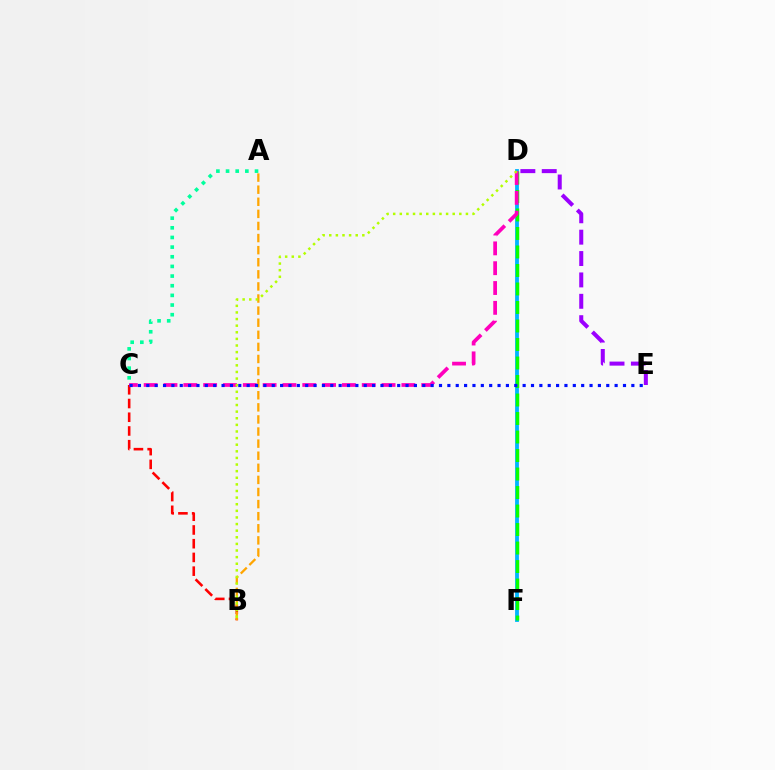{('D', 'F'): [{'color': '#00b5ff', 'line_style': 'solid', 'thickness': 2.76}, {'color': '#08ff00', 'line_style': 'dashed', 'thickness': 2.51}], ('D', 'E'): [{'color': '#9b00ff', 'line_style': 'dashed', 'thickness': 2.9}], ('B', 'C'): [{'color': '#ff0000', 'line_style': 'dashed', 'thickness': 1.86}], ('C', 'D'): [{'color': '#ff00bd', 'line_style': 'dashed', 'thickness': 2.69}], ('A', 'C'): [{'color': '#00ff9d', 'line_style': 'dotted', 'thickness': 2.62}], ('A', 'B'): [{'color': '#ffa500', 'line_style': 'dashed', 'thickness': 1.64}], ('C', 'E'): [{'color': '#0010ff', 'line_style': 'dotted', 'thickness': 2.27}], ('B', 'D'): [{'color': '#b3ff00', 'line_style': 'dotted', 'thickness': 1.8}]}